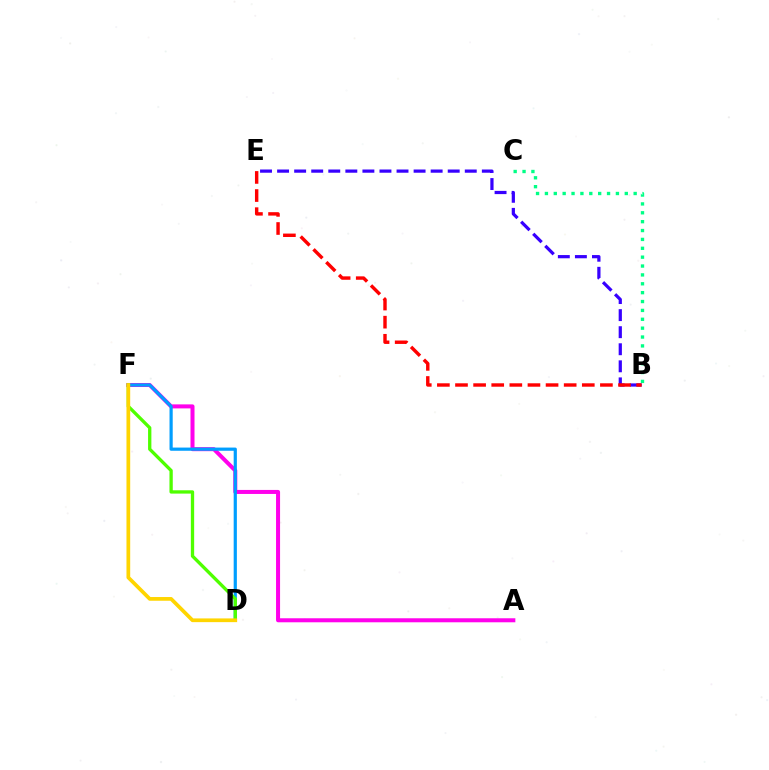{('A', 'F'): [{'color': '#ff00ed', 'line_style': 'solid', 'thickness': 2.89}], ('B', 'C'): [{'color': '#00ff86', 'line_style': 'dotted', 'thickness': 2.41}], ('D', 'F'): [{'color': '#009eff', 'line_style': 'solid', 'thickness': 2.3}, {'color': '#4fff00', 'line_style': 'solid', 'thickness': 2.38}, {'color': '#ffd500', 'line_style': 'solid', 'thickness': 2.68}], ('B', 'E'): [{'color': '#3700ff', 'line_style': 'dashed', 'thickness': 2.32}, {'color': '#ff0000', 'line_style': 'dashed', 'thickness': 2.46}]}